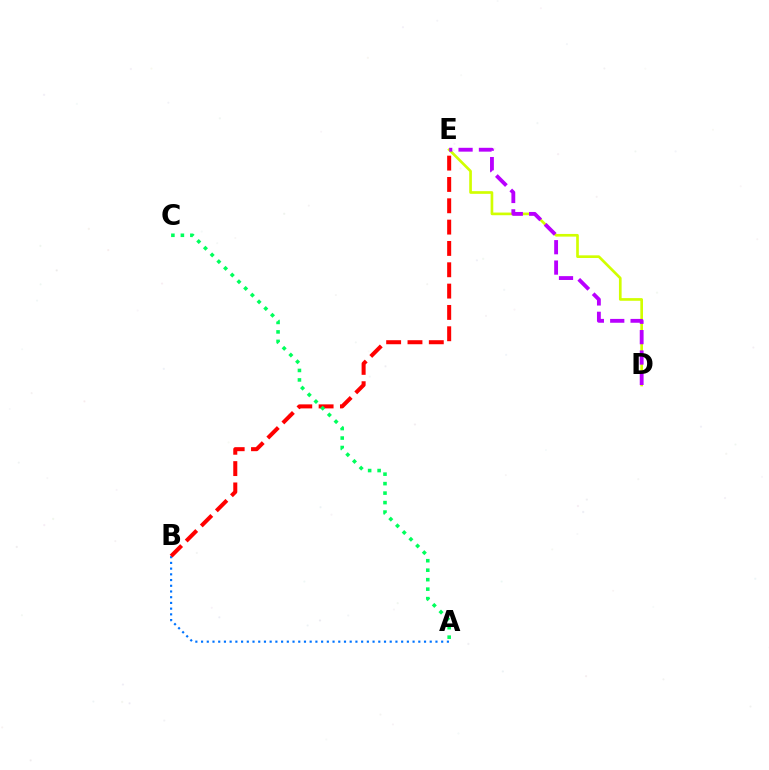{('A', 'B'): [{'color': '#0074ff', 'line_style': 'dotted', 'thickness': 1.55}], ('D', 'E'): [{'color': '#d1ff00', 'line_style': 'solid', 'thickness': 1.92}, {'color': '#b900ff', 'line_style': 'dashed', 'thickness': 2.77}], ('B', 'E'): [{'color': '#ff0000', 'line_style': 'dashed', 'thickness': 2.9}], ('A', 'C'): [{'color': '#00ff5c', 'line_style': 'dotted', 'thickness': 2.58}]}